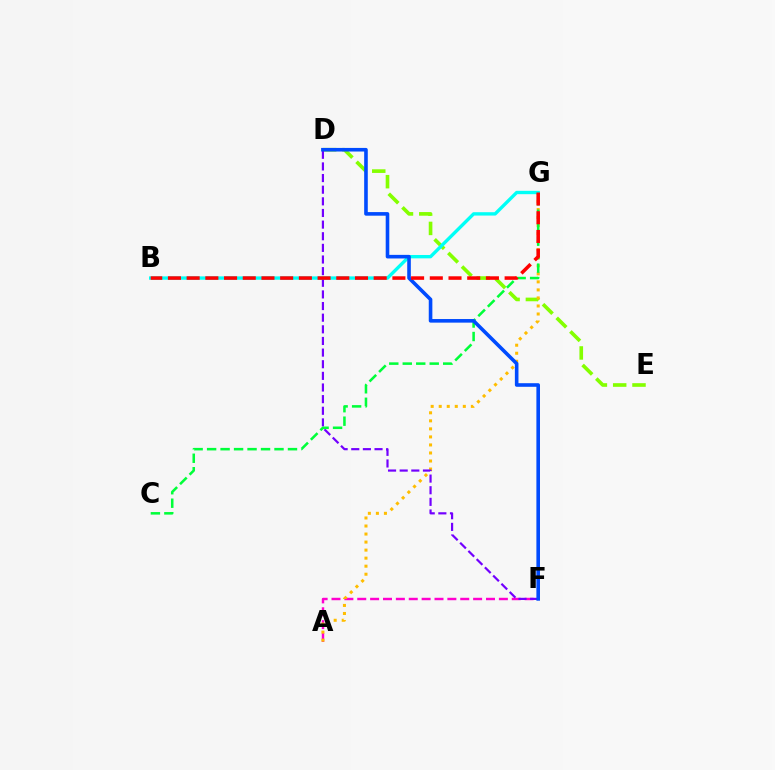{('D', 'E'): [{'color': '#84ff00', 'line_style': 'dashed', 'thickness': 2.62}], ('A', 'F'): [{'color': '#ff00cf', 'line_style': 'dashed', 'thickness': 1.75}], ('A', 'G'): [{'color': '#ffbd00', 'line_style': 'dotted', 'thickness': 2.18}], ('D', 'F'): [{'color': '#7200ff', 'line_style': 'dashed', 'thickness': 1.58}, {'color': '#004bff', 'line_style': 'solid', 'thickness': 2.59}], ('C', 'G'): [{'color': '#00ff39', 'line_style': 'dashed', 'thickness': 1.83}], ('B', 'G'): [{'color': '#00fff6', 'line_style': 'solid', 'thickness': 2.42}, {'color': '#ff0000', 'line_style': 'dashed', 'thickness': 2.54}]}